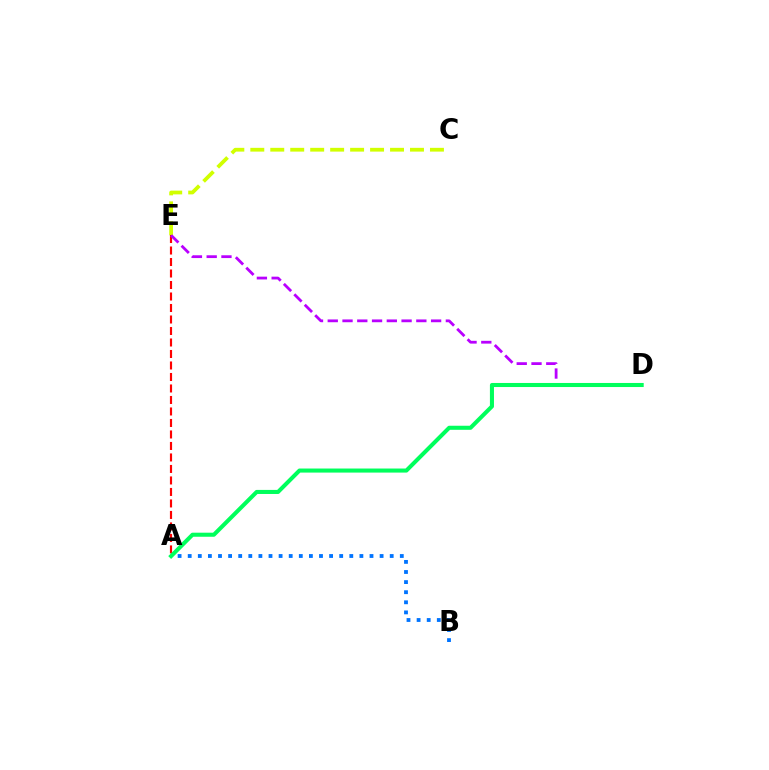{('A', 'B'): [{'color': '#0074ff', 'line_style': 'dotted', 'thickness': 2.74}], ('C', 'E'): [{'color': '#d1ff00', 'line_style': 'dashed', 'thickness': 2.71}], ('A', 'E'): [{'color': '#ff0000', 'line_style': 'dashed', 'thickness': 1.56}], ('D', 'E'): [{'color': '#b900ff', 'line_style': 'dashed', 'thickness': 2.01}], ('A', 'D'): [{'color': '#00ff5c', 'line_style': 'solid', 'thickness': 2.92}]}